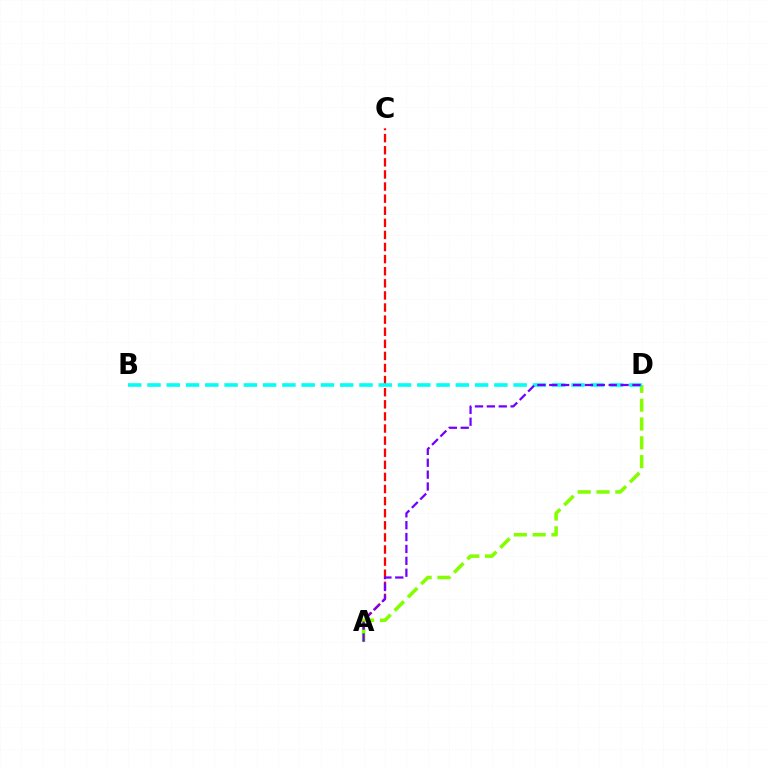{('A', 'C'): [{'color': '#ff0000', 'line_style': 'dashed', 'thickness': 1.64}], ('A', 'D'): [{'color': '#84ff00', 'line_style': 'dashed', 'thickness': 2.56}, {'color': '#7200ff', 'line_style': 'dashed', 'thickness': 1.61}], ('B', 'D'): [{'color': '#00fff6', 'line_style': 'dashed', 'thickness': 2.62}]}